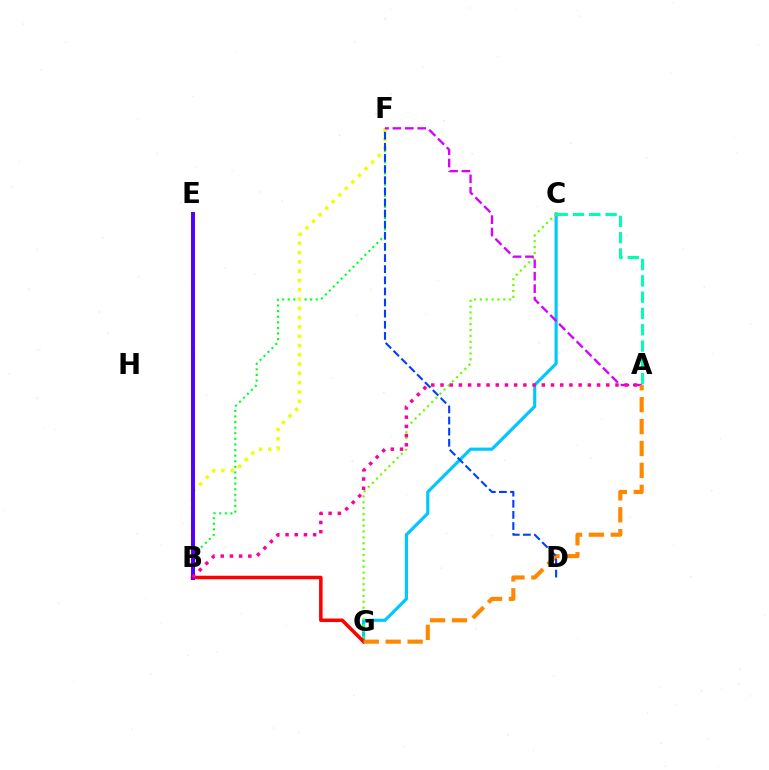{('B', 'F'): [{'color': '#00ff27', 'line_style': 'dotted', 'thickness': 1.52}, {'color': '#eeff00', 'line_style': 'dotted', 'thickness': 2.52}], ('C', 'G'): [{'color': '#00c7ff', 'line_style': 'solid', 'thickness': 2.27}, {'color': '#66ff00', 'line_style': 'dotted', 'thickness': 1.59}], ('B', 'G'): [{'color': '#ff0000', 'line_style': 'solid', 'thickness': 2.53}], ('A', 'C'): [{'color': '#00ffaf', 'line_style': 'dashed', 'thickness': 2.21}], ('A', 'F'): [{'color': '#d600ff', 'line_style': 'dashed', 'thickness': 1.69}], ('B', 'E'): [{'color': '#4f00ff', 'line_style': 'solid', 'thickness': 2.85}], ('A', 'G'): [{'color': '#ff8800', 'line_style': 'dashed', 'thickness': 2.98}], ('A', 'B'): [{'color': '#ff00a0', 'line_style': 'dotted', 'thickness': 2.5}], ('D', 'F'): [{'color': '#003fff', 'line_style': 'dashed', 'thickness': 1.51}]}